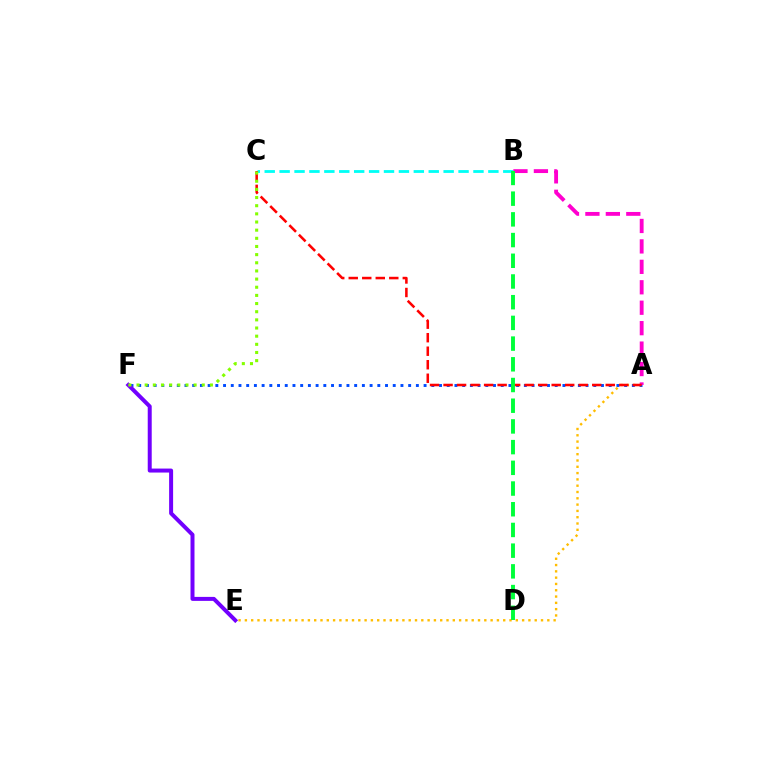{('B', 'C'): [{'color': '#00fff6', 'line_style': 'dashed', 'thickness': 2.03}], ('A', 'E'): [{'color': '#ffbd00', 'line_style': 'dotted', 'thickness': 1.71}], ('A', 'F'): [{'color': '#004bff', 'line_style': 'dotted', 'thickness': 2.1}], ('A', 'B'): [{'color': '#ff00cf', 'line_style': 'dashed', 'thickness': 2.78}], ('E', 'F'): [{'color': '#7200ff', 'line_style': 'solid', 'thickness': 2.87}], ('A', 'C'): [{'color': '#ff0000', 'line_style': 'dashed', 'thickness': 1.84}], ('B', 'D'): [{'color': '#00ff39', 'line_style': 'dashed', 'thickness': 2.81}], ('C', 'F'): [{'color': '#84ff00', 'line_style': 'dotted', 'thickness': 2.22}]}